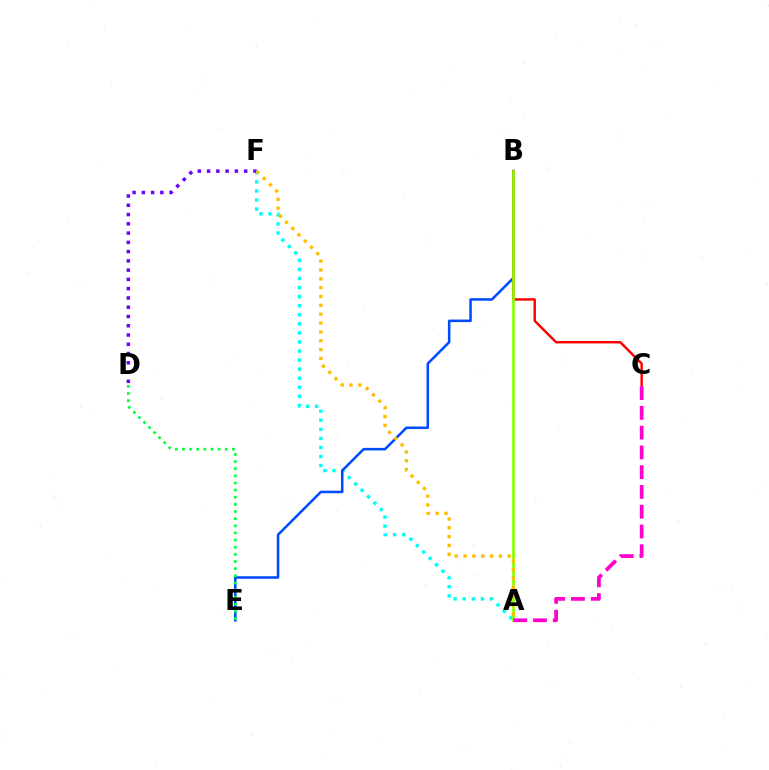{('A', 'F'): [{'color': '#00fff6', 'line_style': 'dotted', 'thickness': 2.46}, {'color': '#ffbd00', 'line_style': 'dotted', 'thickness': 2.4}], ('B', 'E'): [{'color': '#004bff', 'line_style': 'solid', 'thickness': 1.83}], ('B', 'C'): [{'color': '#ff0000', 'line_style': 'solid', 'thickness': 1.75}], ('A', 'B'): [{'color': '#84ff00', 'line_style': 'solid', 'thickness': 1.92}], ('D', 'F'): [{'color': '#7200ff', 'line_style': 'dotted', 'thickness': 2.52}], ('D', 'E'): [{'color': '#00ff39', 'line_style': 'dotted', 'thickness': 1.94}], ('A', 'C'): [{'color': '#ff00cf', 'line_style': 'dashed', 'thickness': 2.69}]}